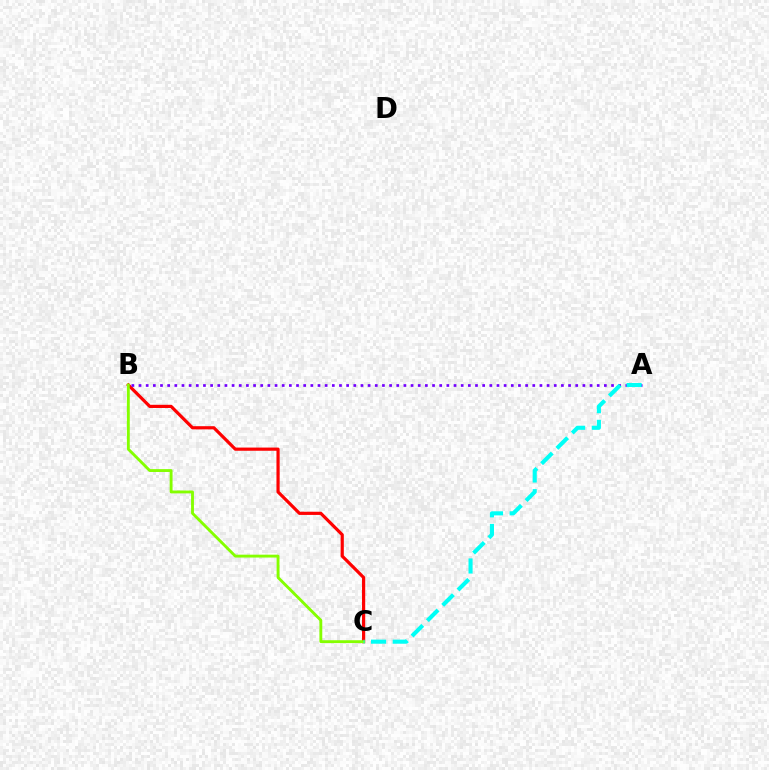{('B', 'C'): [{'color': '#ff0000', 'line_style': 'solid', 'thickness': 2.3}, {'color': '#84ff00', 'line_style': 'solid', 'thickness': 2.06}], ('A', 'B'): [{'color': '#7200ff', 'line_style': 'dotted', 'thickness': 1.95}], ('A', 'C'): [{'color': '#00fff6', 'line_style': 'dashed', 'thickness': 2.95}]}